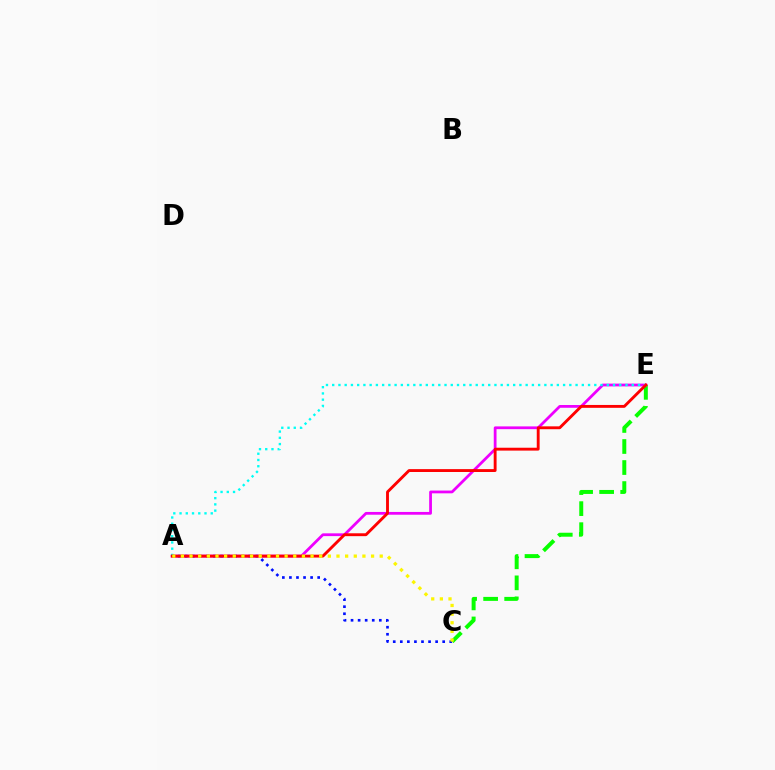{('C', 'E'): [{'color': '#08ff00', 'line_style': 'dashed', 'thickness': 2.86}], ('A', 'E'): [{'color': '#ee00ff', 'line_style': 'solid', 'thickness': 2.0}, {'color': '#00fff6', 'line_style': 'dotted', 'thickness': 1.7}, {'color': '#ff0000', 'line_style': 'solid', 'thickness': 2.07}], ('A', 'C'): [{'color': '#0010ff', 'line_style': 'dotted', 'thickness': 1.92}, {'color': '#fcf500', 'line_style': 'dotted', 'thickness': 2.35}]}